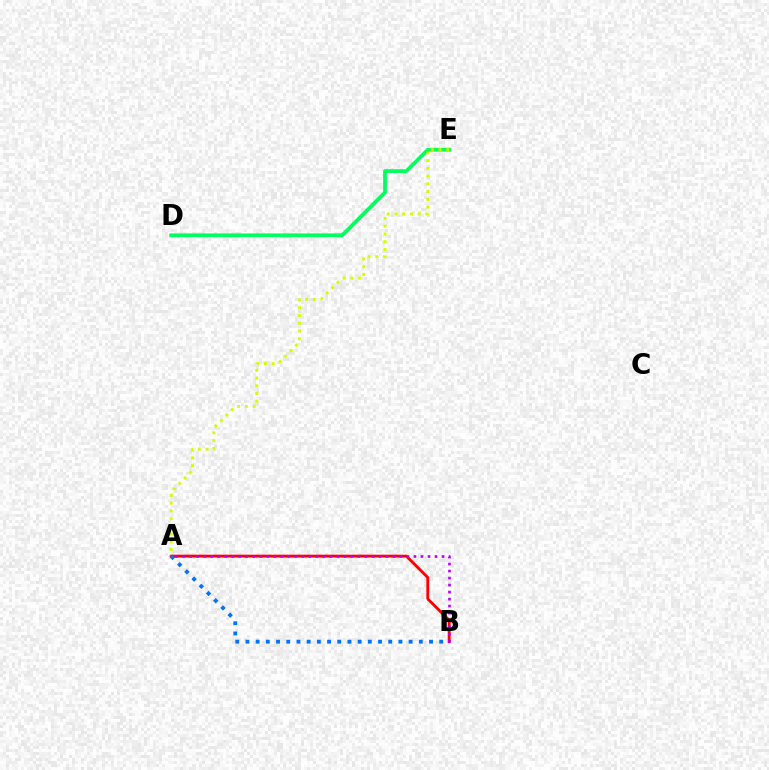{('D', 'E'): [{'color': '#00ff5c', 'line_style': 'solid', 'thickness': 2.69}], ('A', 'B'): [{'color': '#ff0000', 'line_style': 'solid', 'thickness': 2.06}, {'color': '#b900ff', 'line_style': 'dotted', 'thickness': 1.9}, {'color': '#0074ff', 'line_style': 'dotted', 'thickness': 2.77}], ('A', 'E'): [{'color': '#d1ff00', 'line_style': 'dotted', 'thickness': 2.1}]}